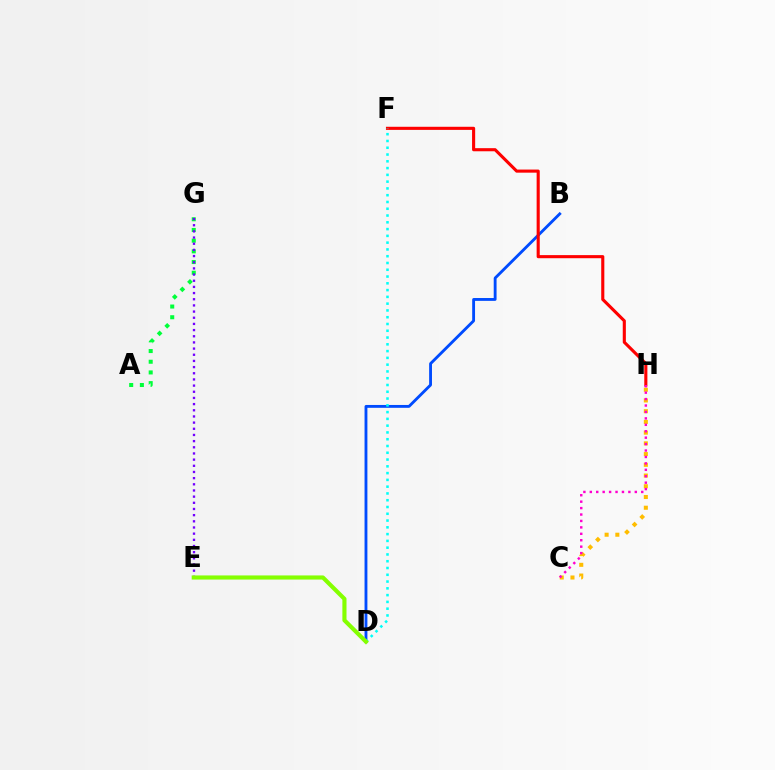{('B', 'D'): [{'color': '#004bff', 'line_style': 'solid', 'thickness': 2.05}], ('F', 'H'): [{'color': '#ff0000', 'line_style': 'solid', 'thickness': 2.24}], ('A', 'G'): [{'color': '#00ff39', 'line_style': 'dotted', 'thickness': 2.91}], ('C', 'H'): [{'color': '#ffbd00', 'line_style': 'dotted', 'thickness': 2.91}, {'color': '#ff00cf', 'line_style': 'dotted', 'thickness': 1.75}], ('D', 'F'): [{'color': '#00fff6', 'line_style': 'dotted', 'thickness': 1.84}], ('E', 'G'): [{'color': '#7200ff', 'line_style': 'dotted', 'thickness': 1.68}], ('D', 'E'): [{'color': '#84ff00', 'line_style': 'solid', 'thickness': 2.97}]}